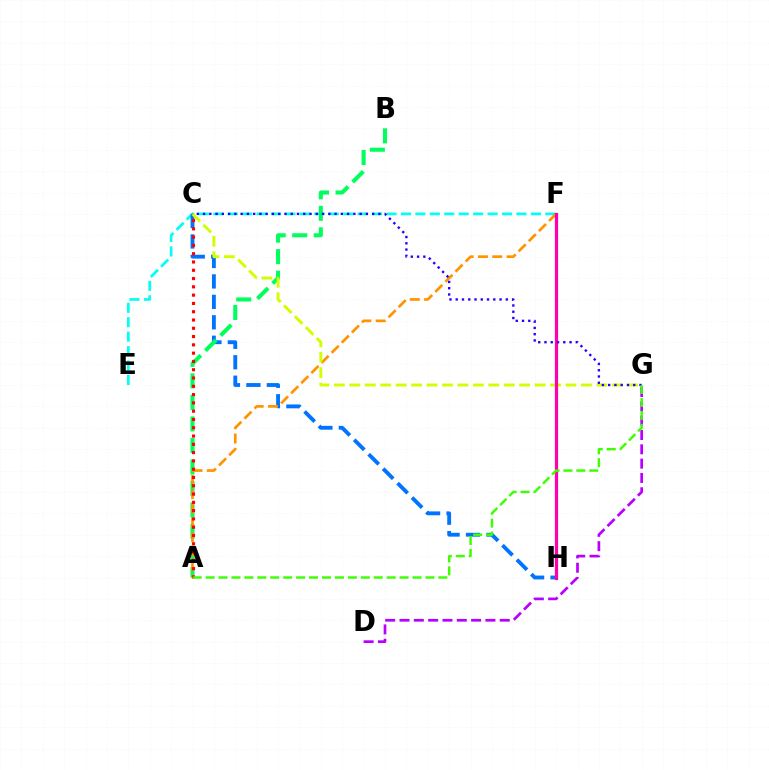{('E', 'F'): [{'color': '#00fff6', 'line_style': 'dashed', 'thickness': 1.96}], ('C', 'H'): [{'color': '#0074ff', 'line_style': 'dashed', 'thickness': 2.78}], ('D', 'G'): [{'color': '#b900ff', 'line_style': 'dashed', 'thickness': 1.95}], ('A', 'B'): [{'color': '#00ff5c', 'line_style': 'dashed', 'thickness': 2.92}], ('A', 'F'): [{'color': '#ff9400', 'line_style': 'dashed', 'thickness': 1.94}], ('A', 'C'): [{'color': '#ff0000', 'line_style': 'dotted', 'thickness': 2.25}], ('C', 'G'): [{'color': '#d1ff00', 'line_style': 'dashed', 'thickness': 2.1}, {'color': '#2500ff', 'line_style': 'dotted', 'thickness': 1.7}], ('F', 'H'): [{'color': '#ff00ac', 'line_style': 'solid', 'thickness': 2.32}], ('A', 'G'): [{'color': '#3dff00', 'line_style': 'dashed', 'thickness': 1.76}]}